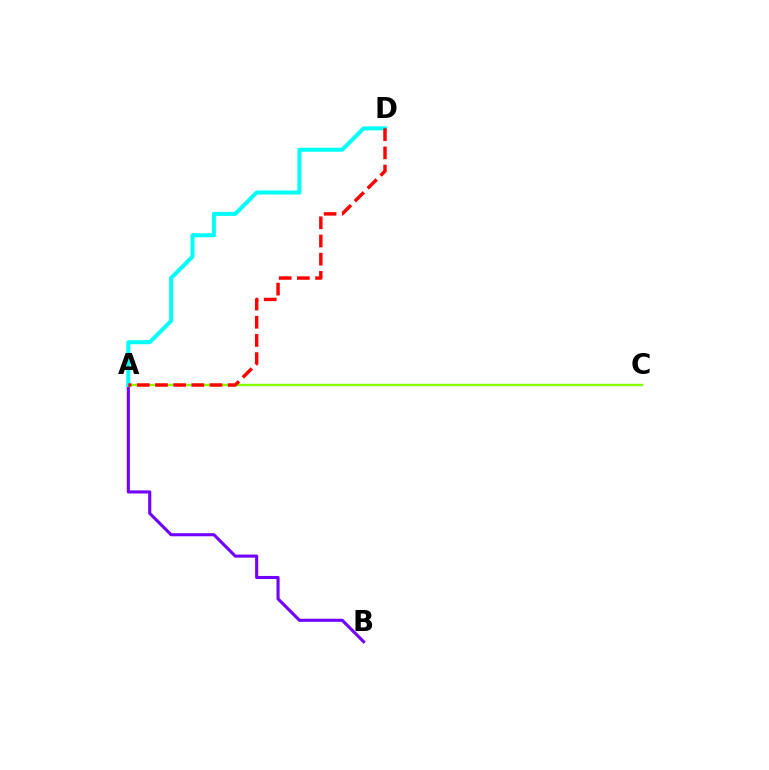{('A', 'C'): [{'color': '#84ff00', 'line_style': 'solid', 'thickness': 1.71}], ('A', 'B'): [{'color': '#7200ff', 'line_style': 'solid', 'thickness': 2.23}], ('A', 'D'): [{'color': '#00fff6', 'line_style': 'solid', 'thickness': 2.89}, {'color': '#ff0000', 'line_style': 'dashed', 'thickness': 2.47}]}